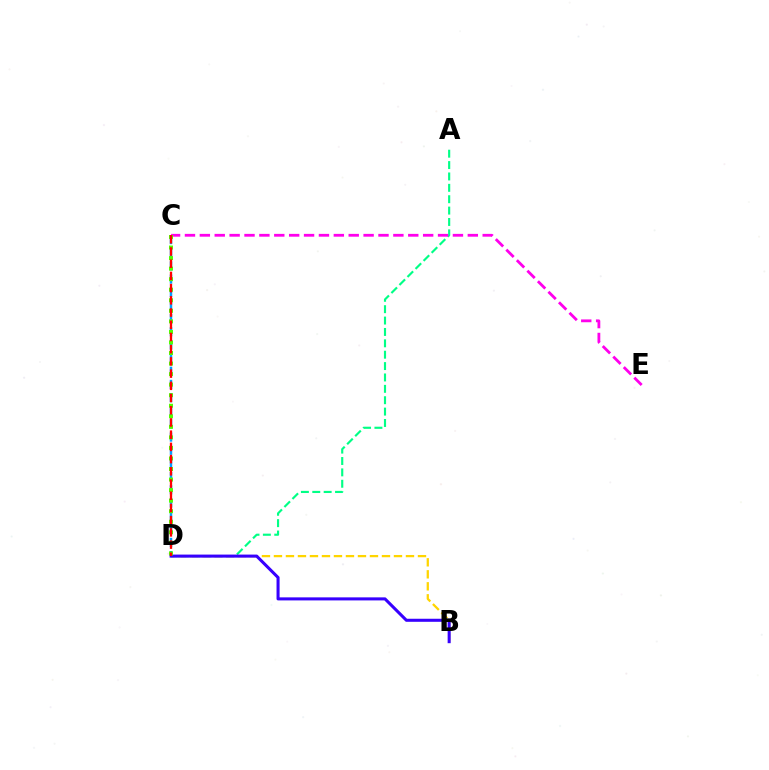{('C', 'D'): [{'color': '#009eff', 'line_style': 'dashed', 'thickness': 1.79}, {'color': '#4fff00', 'line_style': 'dotted', 'thickness': 2.87}, {'color': '#ff0000', 'line_style': 'dashed', 'thickness': 1.66}], ('A', 'D'): [{'color': '#00ff86', 'line_style': 'dashed', 'thickness': 1.55}], ('B', 'D'): [{'color': '#ffd500', 'line_style': 'dashed', 'thickness': 1.63}, {'color': '#3700ff', 'line_style': 'solid', 'thickness': 2.2}], ('C', 'E'): [{'color': '#ff00ed', 'line_style': 'dashed', 'thickness': 2.02}]}